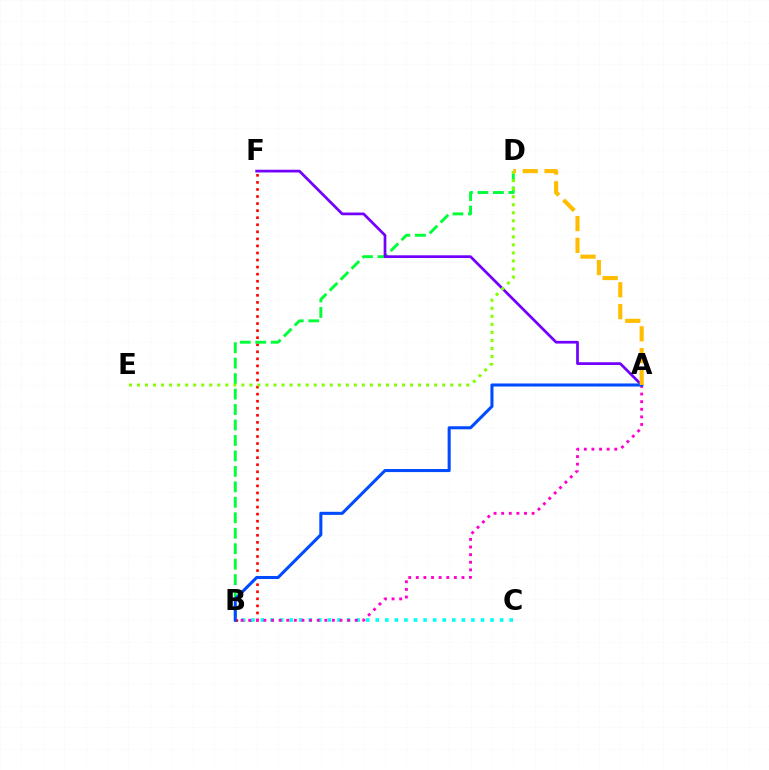{('B', 'F'): [{'color': '#ff0000', 'line_style': 'dotted', 'thickness': 1.92}], ('B', 'C'): [{'color': '#00fff6', 'line_style': 'dotted', 'thickness': 2.6}], ('B', 'D'): [{'color': '#00ff39', 'line_style': 'dashed', 'thickness': 2.1}], ('A', 'B'): [{'color': '#ff00cf', 'line_style': 'dotted', 'thickness': 2.07}, {'color': '#004bff', 'line_style': 'solid', 'thickness': 2.2}], ('A', 'F'): [{'color': '#7200ff', 'line_style': 'solid', 'thickness': 1.96}], ('D', 'E'): [{'color': '#84ff00', 'line_style': 'dotted', 'thickness': 2.18}], ('A', 'D'): [{'color': '#ffbd00', 'line_style': 'dashed', 'thickness': 2.96}]}